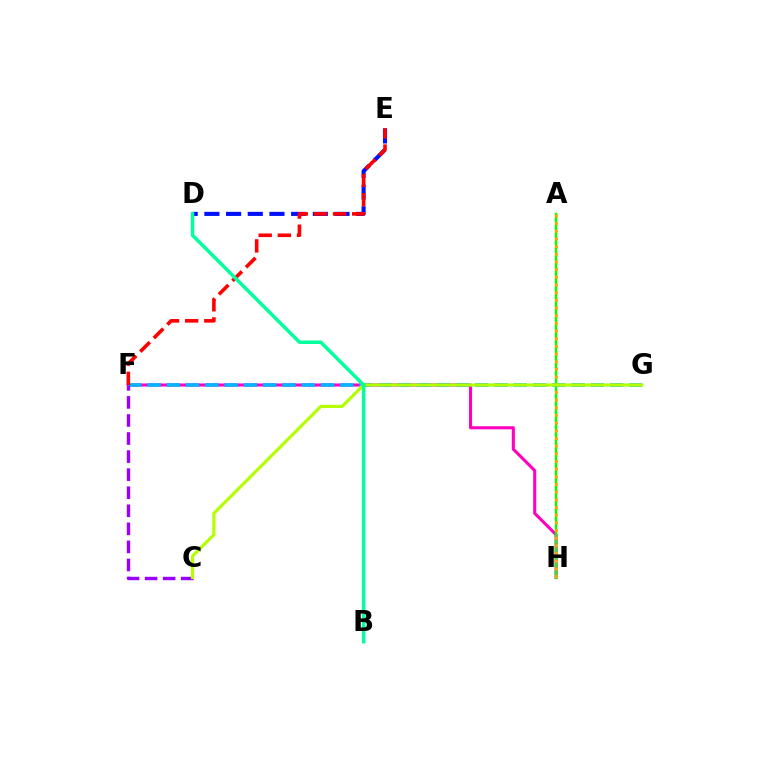{('F', 'H'): [{'color': '#ff00bd', 'line_style': 'solid', 'thickness': 2.21}], ('A', 'H'): [{'color': '#08ff00', 'line_style': 'solid', 'thickness': 1.73}, {'color': '#ffa500', 'line_style': 'dotted', 'thickness': 2.08}], ('F', 'G'): [{'color': '#00b5ff', 'line_style': 'dashed', 'thickness': 2.62}], ('D', 'E'): [{'color': '#0010ff', 'line_style': 'dashed', 'thickness': 2.95}], ('E', 'F'): [{'color': '#ff0000', 'line_style': 'dashed', 'thickness': 2.6}], ('C', 'F'): [{'color': '#9b00ff', 'line_style': 'dashed', 'thickness': 2.45}], ('C', 'G'): [{'color': '#b3ff00', 'line_style': 'solid', 'thickness': 2.27}], ('B', 'D'): [{'color': '#00ff9d', 'line_style': 'solid', 'thickness': 2.49}]}